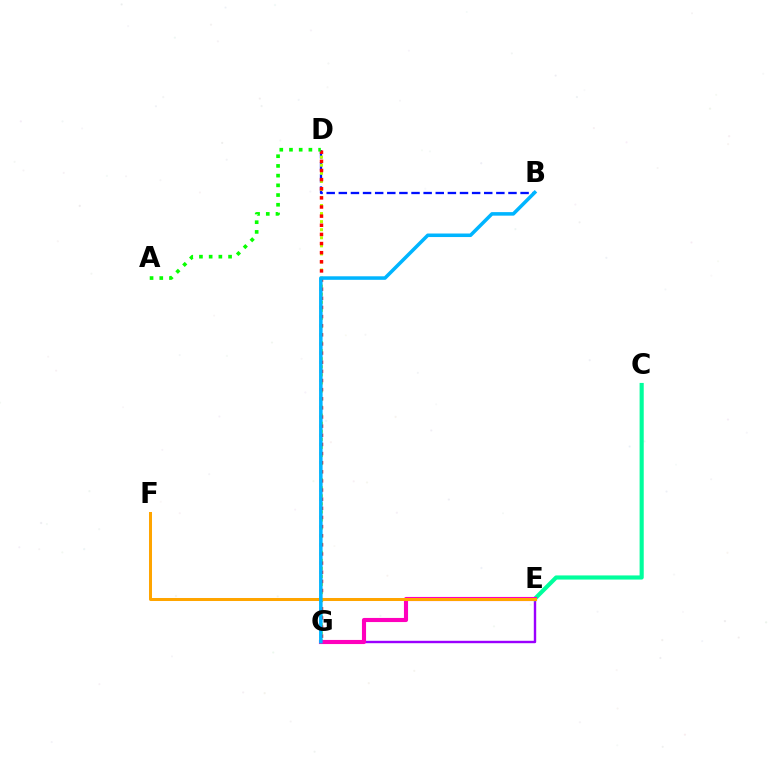{('E', 'G'): [{'color': '#9b00ff', 'line_style': 'solid', 'thickness': 1.73}, {'color': '#ff00bd', 'line_style': 'solid', 'thickness': 2.96}], ('C', 'E'): [{'color': '#00ff9d', 'line_style': 'solid', 'thickness': 2.98}], ('B', 'D'): [{'color': '#0010ff', 'line_style': 'dashed', 'thickness': 1.65}], ('D', 'G'): [{'color': '#b3ff00', 'line_style': 'dotted', 'thickness': 2.19}, {'color': '#ff0000', 'line_style': 'dotted', 'thickness': 2.48}], ('A', 'D'): [{'color': '#08ff00', 'line_style': 'dotted', 'thickness': 2.64}], ('E', 'F'): [{'color': '#ffa500', 'line_style': 'solid', 'thickness': 2.16}], ('B', 'G'): [{'color': '#00b5ff', 'line_style': 'solid', 'thickness': 2.54}]}